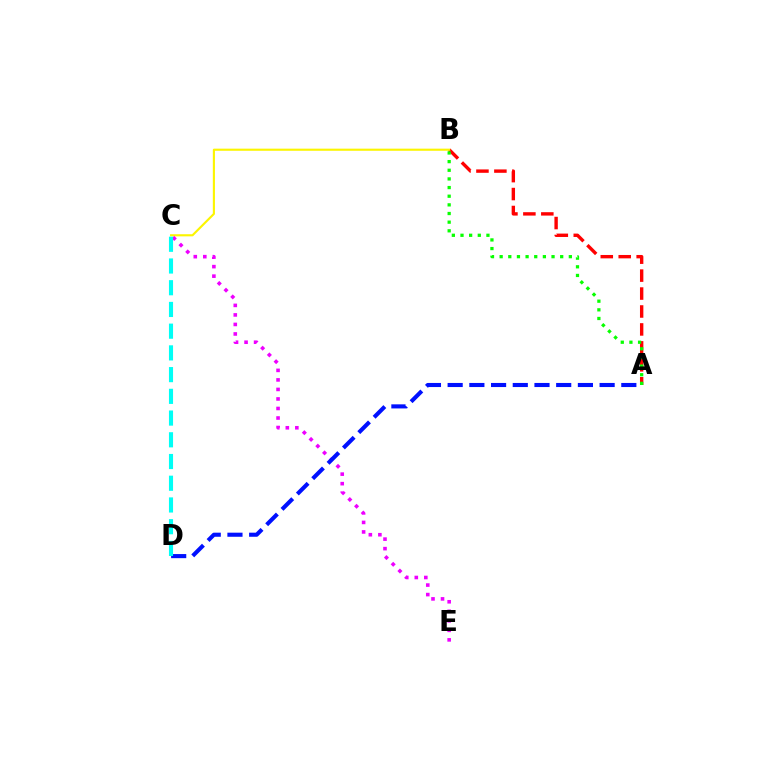{('A', 'B'): [{'color': '#ff0000', 'line_style': 'dashed', 'thickness': 2.44}, {'color': '#08ff00', 'line_style': 'dotted', 'thickness': 2.35}], ('B', 'C'): [{'color': '#fcf500', 'line_style': 'solid', 'thickness': 1.53}], ('C', 'E'): [{'color': '#ee00ff', 'line_style': 'dotted', 'thickness': 2.59}], ('A', 'D'): [{'color': '#0010ff', 'line_style': 'dashed', 'thickness': 2.95}], ('C', 'D'): [{'color': '#00fff6', 'line_style': 'dashed', 'thickness': 2.95}]}